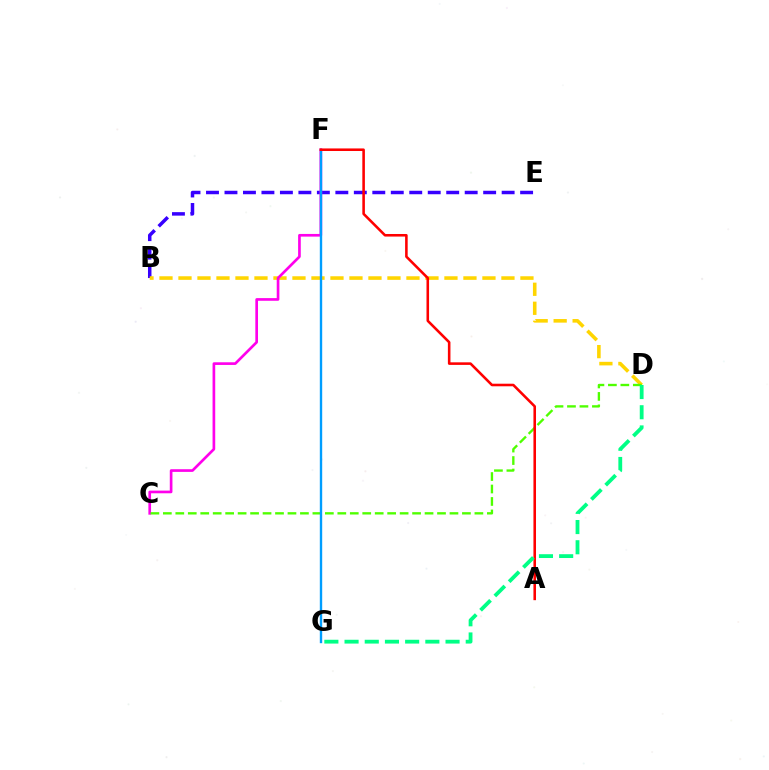{('B', 'E'): [{'color': '#3700ff', 'line_style': 'dashed', 'thickness': 2.51}], ('B', 'D'): [{'color': '#ffd500', 'line_style': 'dashed', 'thickness': 2.58}], ('C', 'F'): [{'color': '#ff00ed', 'line_style': 'solid', 'thickness': 1.92}], ('C', 'D'): [{'color': '#4fff00', 'line_style': 'dashed', 'thickness': 1.69}], ('F', 'G'): [{'color': '#009eff', 'line_style': 'solid', 'thickness': 1.71}], ('A', 'F'): [{'color': '#ff0000', 'line_style': 'solid', 'thickness': 1.85}], ('D', 'G'): [{'color': '#00ff86', 'line_style': 'dashed', 'thickness': 2.74}]}